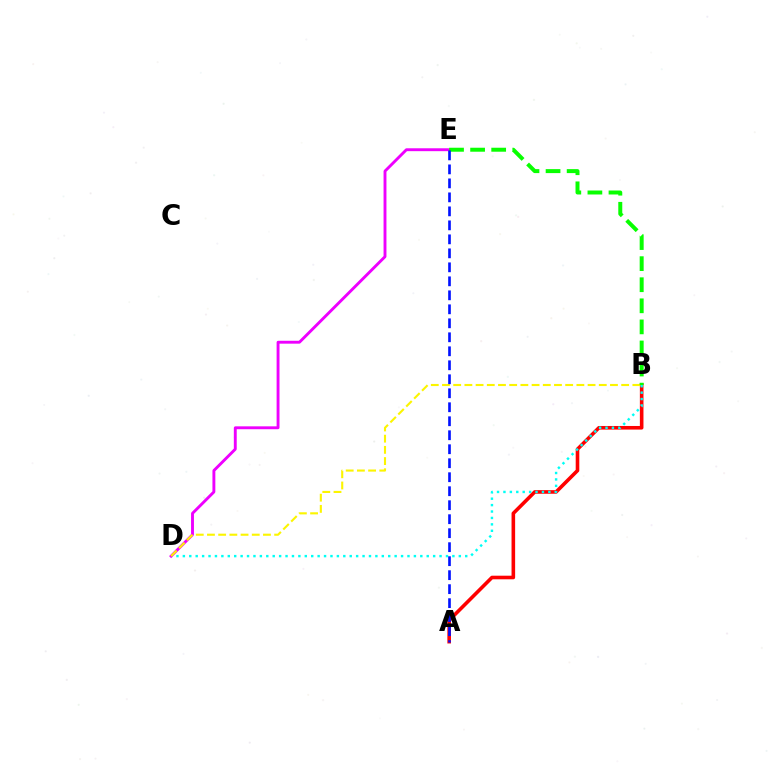{('A', 'B'): [{'color': '#ff0000', 'line_style': 'solid', 'thickness': 2.59}], ('B', 'D'): [{'color': '#00fff6', 'line_style': 'dotted', 'thickness': 1.74}, {'color': '#fcf500', 'line_style': 'dashed', 'thickness': 1.52}], ('D', 'E'): [{'color': '#ee00ff', 'line_style': 'solid', 'thickness': 2.08}], ('B', 'E'): [{'color': '#08ff00', 'line_style': 'dashed', 'thickness': 2.86}], ('A', 'E'): [{'color': '#0010ff', 'line_style': 'dashed', 'thickness': 1.9}]}